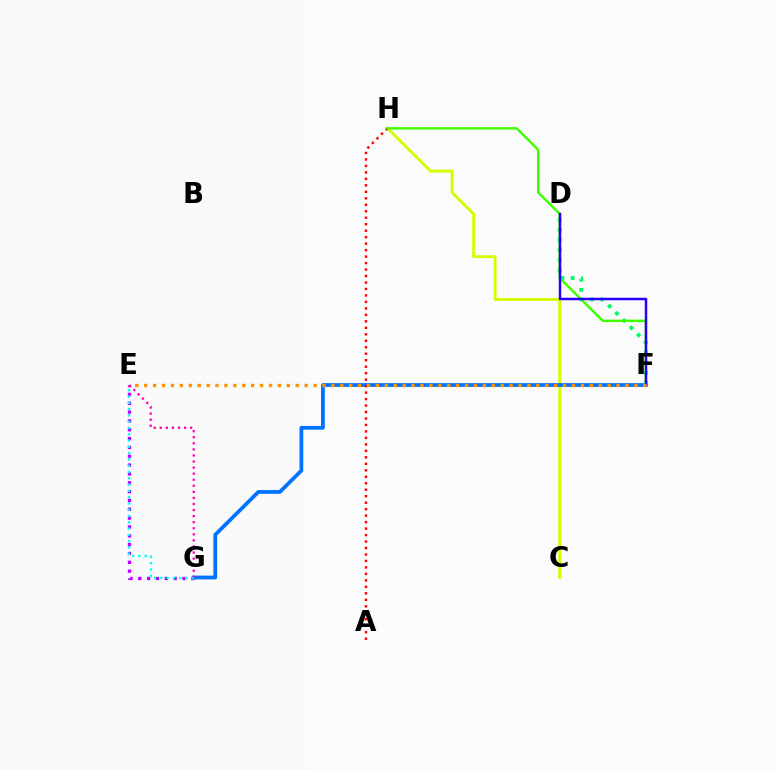{('E', 'G'): [{'color': '#b900ff', 'line_style': 'dotted', 'thickness': 2.4}, {'color': '#00fff6', 'line_style': 'dotted', 'thickness': 1.71}, {'color': '#ff00ac', 'line_style': 'dotted', 'thickness': 1.65}], ('C', 'H'): [{'color': '#d1ff00', 'line_style': 'solid', 'thickness': 2.07}], ('F', 'G'): [{'color': '#0074ff', 'line_style': 'solid', 'thickness': 2.72}], ('D', 'F'): [{'color': '#00ff5c', 'line_style': 'dotted', 'thickness': 2.77}, {'color': '#2500ff', 'line_style': 'solid', 'thickness': 1.79}], ('A', 'H'): [{'color': '#ff0000', 'line_style': 'dotted', 'thickness': 1.76}], ('F', 'H'): [{'color': '#3dff00', 'line_style': 'solid', 'thickness': 1.72}], ('E', 'F'): [{'color': '#ff9400', 'line_style': 'dotted', 'thickness': 2.42}]}